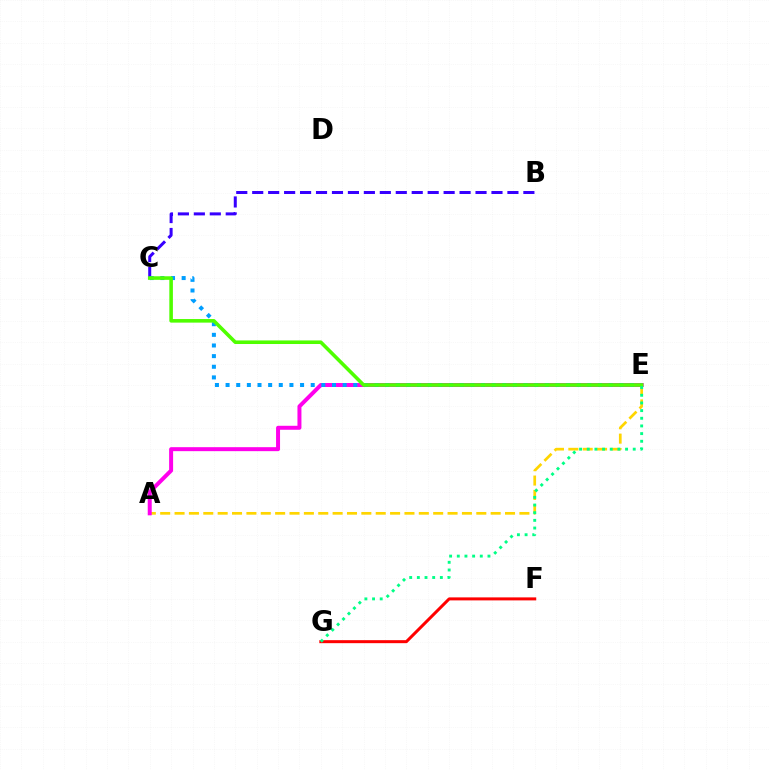{('B', 'C'): [{'color': '#3700ff', 'line_style': 'dashed', 'thickness': 2.17}], ('A', 'E'): [{'color': '#ffd500', 'line_style': 'dashed', 'thickness': 1.95}, {'color': '#ff00ed', 'line_style': 'solid', 'thickness': 2.87}], ('C', 'E'): [{'color': '#009eff', 'line_style': 'dotted', 'thickness': 2.89}, {'color': '#4fff00', 'line_style': 'solid', 'thickness': 2.58}], ('F', 'G'): [{'color': '#ff0000', 'line_style': 'solid', 'thickness': 2.16}], ('E', 'G'): [{'color': '#00ff86', 'line_style': 'dotted', 'thickness': 2.08}]}